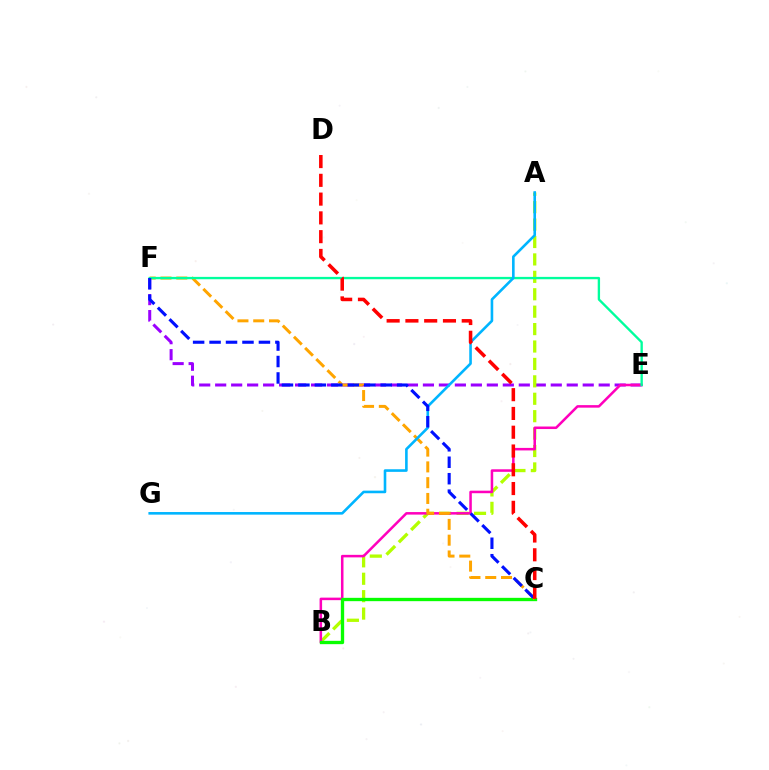{('E', 'F'): [{'color': '#9b00ff', 'line_style': 'dashed', 'thickness': 2.17}, {'color': '#00ff9d', 'line_style': 'solid', 'thickness': 1.7}], ('A', 'B'): [{'color': '#b3ff00', 'line_style': 'dashed', 'thickness': 2.37}], ('B', 'E'): [{'color': '#ff00bd', 'line_style': 'solid', 'thickness': 1.82}], ('B', 'C'): [{'color': '#08ff00', 'line_style': 'solid', 'thickness': 2.4}], ('C', 'F'): [{'color': '#ffa500', 'line_style': 'dashed', 'thickness': 2.14}, {'color': '#0010ff', 'line_style': 'dashed', 'thickness': 2.24}], ('A', 'G'): [{'color': '#00b5ff', 'line_style': 'solid', 'thickness': 1.88}], ('C', 'D'): [{'color': '#ff0000', 'line_style': 'dashed', 'thickness': 2.55}]}